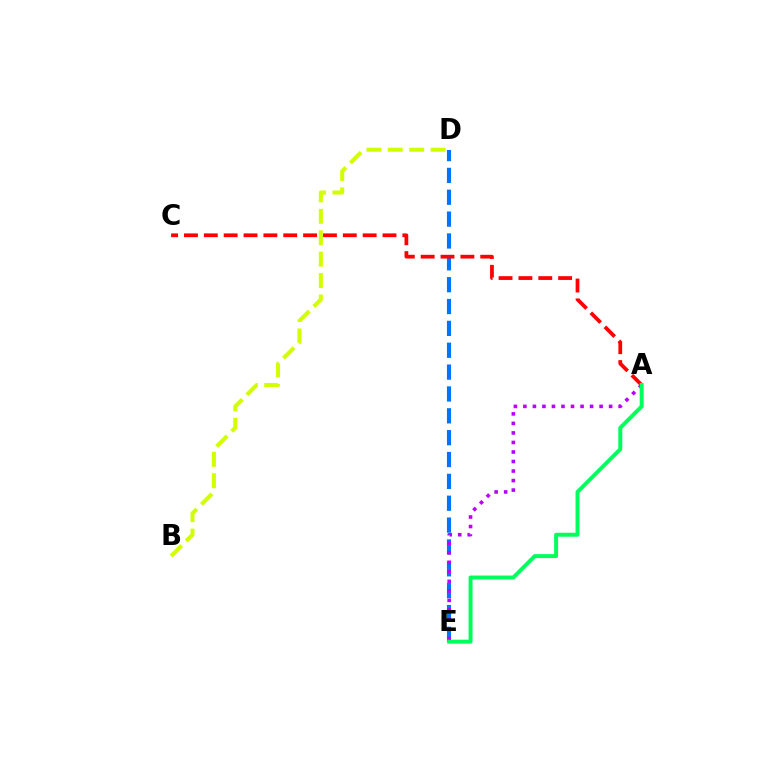{('B', 'D'): [{'color': '#d1ff00', 'line_style': 'dashed', 'thickness': 2.91}], ('D', 'E'): [{'color': '#0074ff', 'line_style': 'dashed', 'thickness': 2.97}], ('A', 'E'): [{'color': '#b900ff', 'line_style': 'dotted', 'thickness': 2.59}, {'color': '#00ff5c', 'line_style': 'solid', 'thickness': 2.85}], ('A', 'C'): [{'color': '#ff0000', 'line_style': 'dashed', 'thickness': 2.7}]}